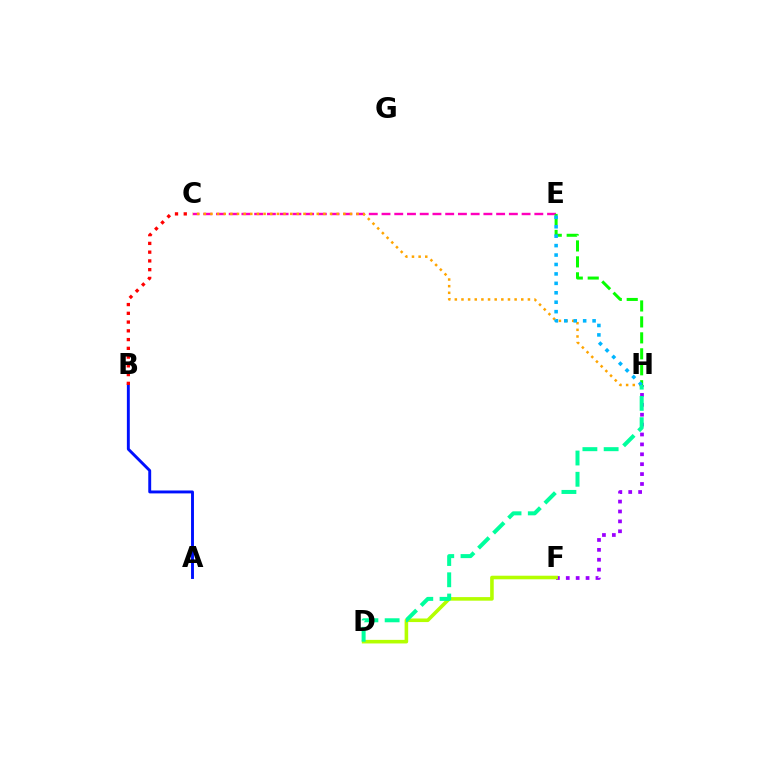{('C', 'E'): [{'color': '#ff00bd', 'line_style': 'dashed', 'thickness': 1.73}], ('F', 'H'): [{'color': '#9b00ff', 'line_style': 'dotted', 'thickness': 2.69}], ('D', 'F'): [{'color': '#b3ff00', 'line_style': 'solid', 'thickness': 2.58}], ('C', 'H'): [{'color': '#ffa500', 'line_style': 'dotted', 'thickness': 1.81}], ('E', 'H'): [{'color': '#08ff00', 'line_style': 'dashed', 'thickness': 2.17}, {'color': '#00b5ff', 'line_style': 'dotted', 'thickness': 2.56}], ('A', 'B'): [{'color': '#0010ff', 'line_style': 'solid', 'thickness': 2.09}], ('B', 'C'): [{'color': '#ff0000', 'line_style': 'dotted', 'thickness': 2.38}], ('D', 'H'): [{'color': '#00ff9d', 'line_style': 'dashed', 'thickness': 2.89}]}